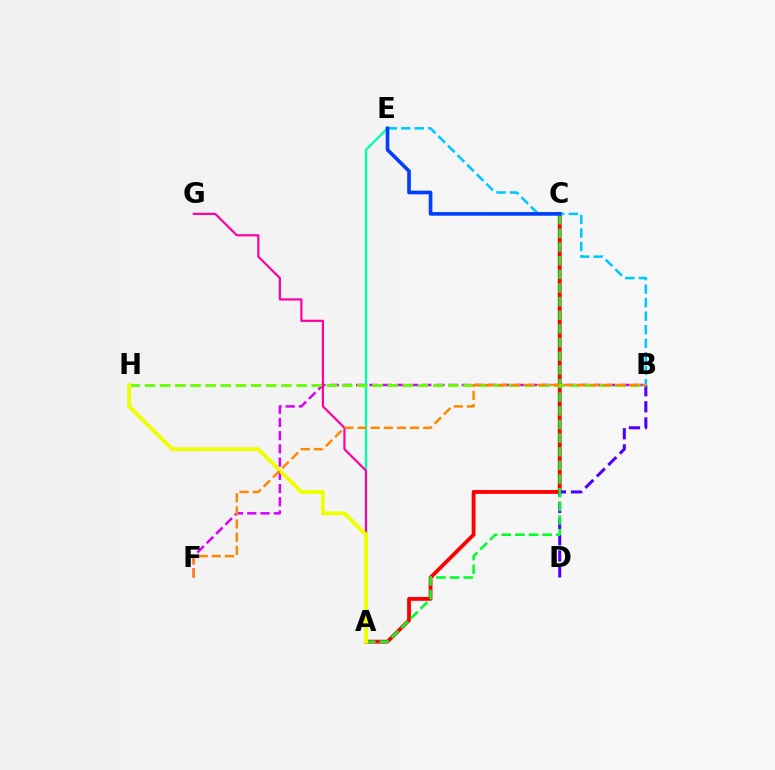{('A', 'C'): [{'color': '#ff0000', 'line_style': 'solid', 'thickness': 2.76}, {'color': '#00ff27', 'line_style': 'dashed', 'thickness': 1.85}], ('B', 'D'): [{'color': '#4f00ff', 'line_style': 'dashed', 'thickness': 2.2}], ('B', 'F'): [{'color': '#d600ff', 'line_style': 'dashed', 'thickness': 1.79}, {'color': '#ff8800', 'line_style': 'dashed', 'thickness': 1.78}], ('A', 'E'): [{'color': '#00ffaf', 'line_style': 'solid', 'thickness': 1.67}], ('B', 'E'): [{'color': '#00c7ff', 'line_style': 'dashed', 'thickness': 1.84}], ('C', 'E'): [{'color': '#003fff', 'line_style': 'solid', 'thickness': 2.63}], ('B', 'H'): [{'color': '#66ff00', 'line_style': 'dashed', 'thickness': 2.06}], ('A', 'G'): [{'color': '#ff00a0', 'line_style': 'solid', 'thickness': 1.58}], ('A', 'H'): [{'color': '#eeff00', 'line_style': 'solid', 'thickness': 2.76}]}